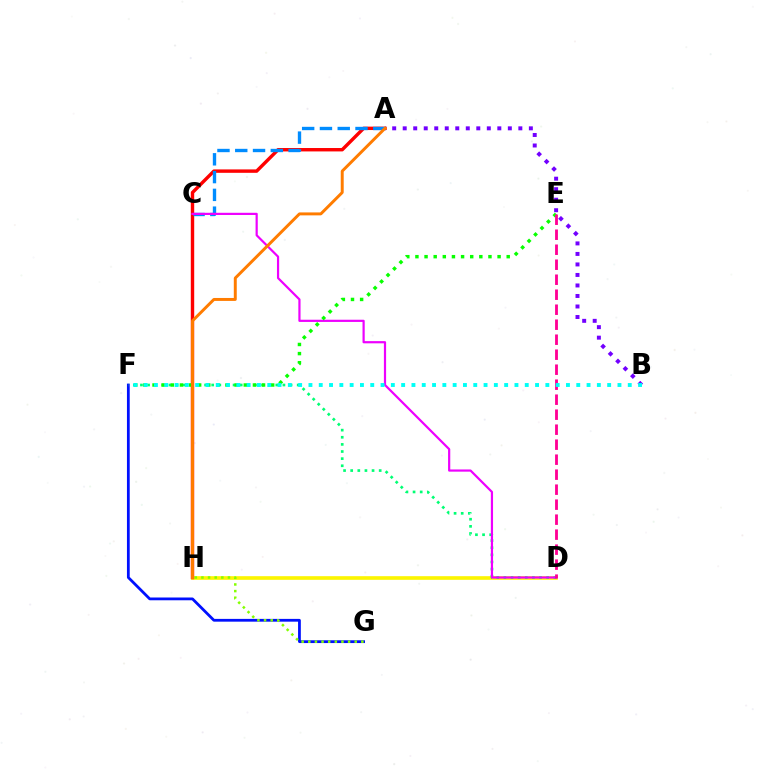{('D', 'H'): [{'color': '#fcf500', 'line_style': 'solid', 'thickness': 2.62}], ('F', 'G'): [{'color': '#0010ff', 'line_style': 'solid', 'thickness': 2.0}], ('A', 'H'): [{'color': '#ff0000', 'line_style': 'solid', 'thickness': 2.45}, {'color': '#ff7c00', 'line_style': 'solid', 'thickness': 2.12}], ('A', 'C'): [{'color': '#008cff', 'line_style': 'dashed', 'thickness': 2.42}], ('D', 'F'): [{'color': '#00ff74', 'line_style': 'dotted', 'thickness': 1.94}], ('A', 'B'): [{'color': '#7200ff', 'line_style': 'dotted', 'thickness': 2.86}], ('G', 'H'): [{'color': '#84ff00', 'line_style': 'dotted', 'thickness': 1.8}], ('C', 'D'): [{'color': '#ee00ff', 'line_style': 'solid', 'thickness': 1.58}], ('E', 'F'): [{'color': '#08ff00', 'line_style': 'dotted', 'thickness': 2.48}], ('D', 'E'): [{'color': '#ff0094', 'line_style': 'dashed', 'thickness': 2.04}], ('B', 'F'): [{'color': '#00fff6', 'line_style': 'dotted', 'thickness': 2.8}]}